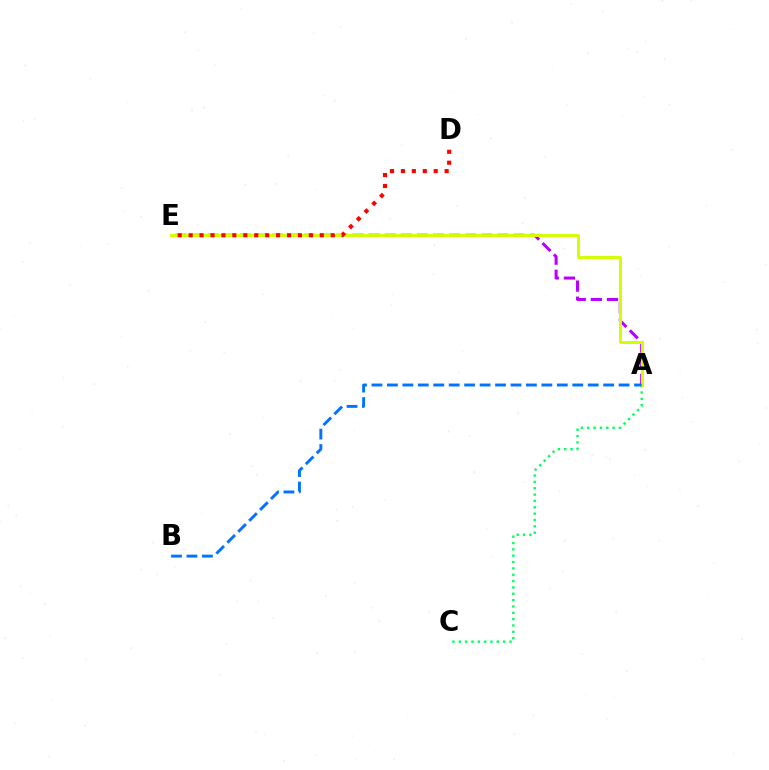{('A', 'C'): [{'color': '#00ff5c', 'line_style': 'dotted', 'thickness': 1.72}], ('A', 'E'): [{'color': '#b900ff', 'line_style': 'dashed', 'thickness': 2.19}, {'color': '#d1ff00', 'line_style': 'solid', 'thickness': 2.11}], ('A', 'B'): [{'color': '#0074ff', 'line_style': 'dashed', 'thickness': 2.1}], ('D', 'E'): [{'color': '#ff0000', 'line_style': 'dotted', 'thickness': 2.97}]}